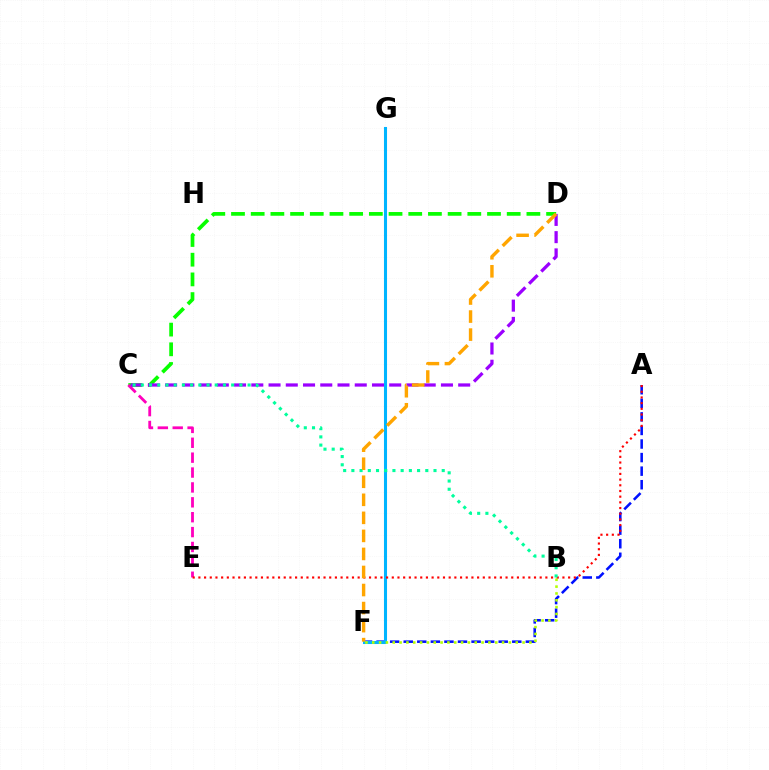{('A', 'F'): [{'color': '#0010ff', 'line_style': 'dashed', 'thickness': 1.84}], ('C', 'D'): [{'color': '#08ff00', 'line_style': 'dashed', 'thickness': 2.68}, {'color': '#9b00ff', 'line_style': 'dashed', 'thickness': 2.34}], ('F', 'G'): [{'color': '#00b5ff', 'line_style': 'solid', 'thickness': 2.2}], ('C', 'E'): [{'color': '#ff00bd', 'line_style': 'dashed', 'thickness': 2.02}], ('B', 'F'): [{'color': '#b3ff00', 'line_style': 'dotted', 'thickness': 1.86}], ('A', 'E'): [{'color': '#ff0000', 'line_style': 'dotted', 'thickness': 1.55}], ('B', 'C'): [{'color': '#00ff9d', 'line_style': 'dotted', 'thickness': 2.23}], ('D', 'F'): [{'color': '#ffa500', 'line_style': 'dashed', 'thickness': 2.45}]}